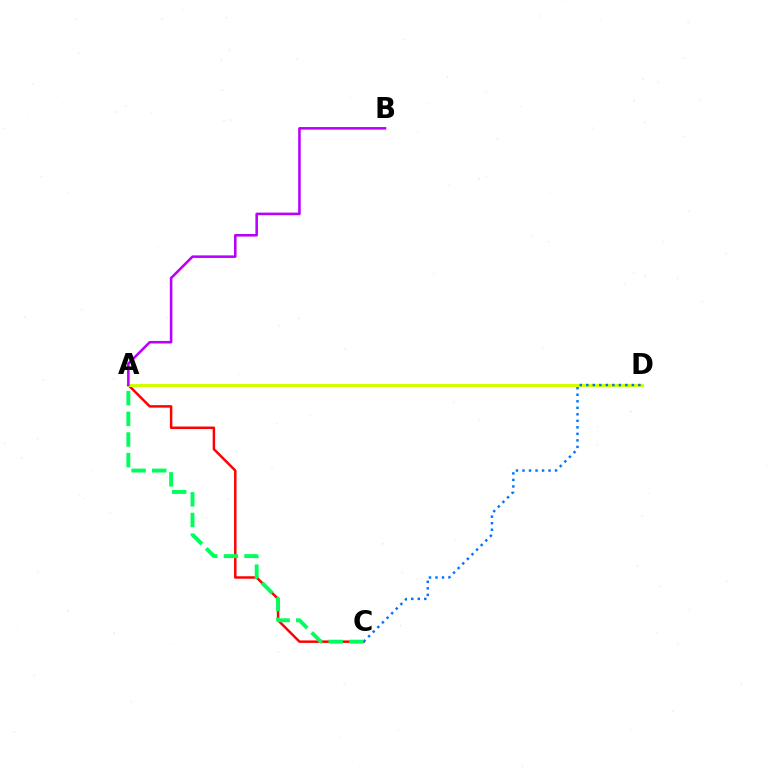{('A', 'C'): [{'color': '#ff0000', 'line_style': 'solid', 'thickness': 1.79}, {'color': '#00ff5c', 'line_style': 'dashed', 'thickness': 2.81}], ('A', 'D'): [{'color': '#d1ff00', 'line_style': 'solid', 'thickness': 2.19}], ('C', 'D'): [{'color': '#0074ff', 'line_style': 'dotted', 'thickness': 1.77}], ('A', 'B'): [{'color': '#b900ff', 'line_style': 'solid', 'thickness': 1.84}]}